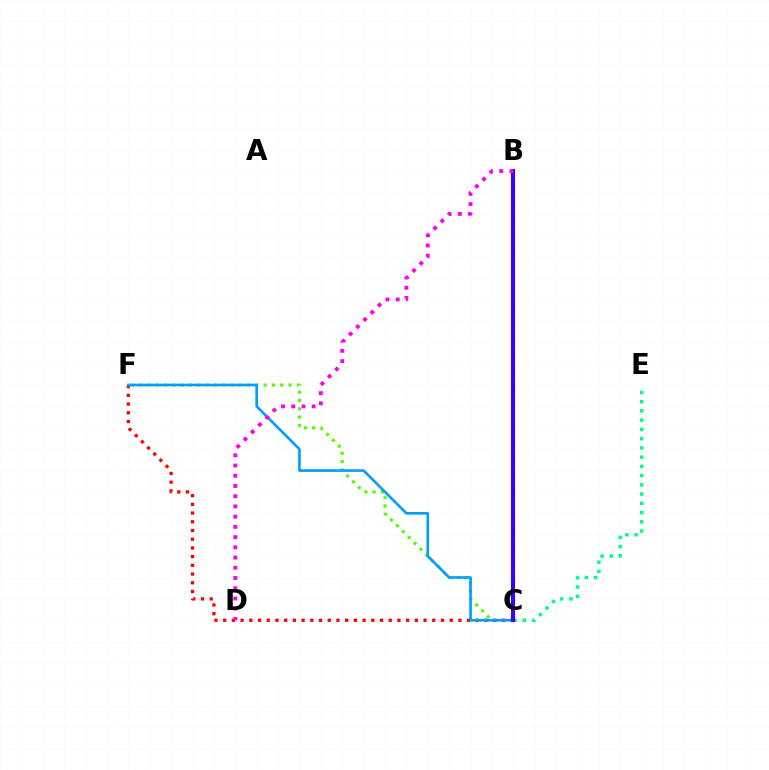{('C', 'F'): [{'color': '#4fff00', 'line_style': 'dotted', 'thickness': 2.26}, {'color': '#ff0000', 'line_style': 'dotted', 'thickness': 2.37}, {'color': '#009eff', 'line_style': 'solid', 'thickness': 1.9}], ('B', 'C'): [{'color': '#ffd500', 'line_style': 'dashed', 'thickness': 2.33}, {'color': '#3700ff', 'line_style': 'solid', 'thickness': 2.93}], ('C', 'E'): [{'color': '#00ff86', 'line_style': 'dotted', 'thickness': 2.51}], ('B', 'D'): [{'color': '#ff00ed', 'line_style': 'dotted', 'thickness': 2.78}]}